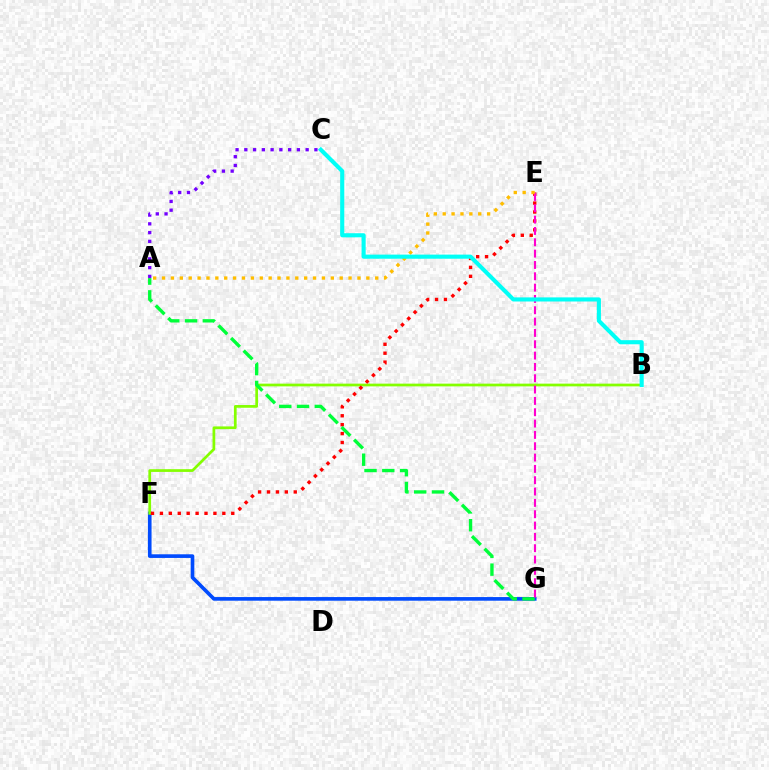{('F', 'G'): [{'color': '#004bff', 'line_style': 'solid', 'thickness': 2.63}], ('B', 'F'): [{'color': '#84ff00', 'line_style': 'solid', 'thickness': 1.96}], ('E', 'F'): [{'color': '#ff0000', 'line_style': 'dotted', 'thickness': 2.42}], ('A', 'G'): [{'color': '#00ff39', 'line_style': 'dashed', 'thickness': 2.41}], ('A', 'C'): [{'color': '#7200ff', 'line_style': 'dotted', 'thickness': 2.38}], ('E', 'G'): [{'color': '#ff00cf', 'line_style': 'dashed', 'thickness': 1.54}], ('A', 'E'): [{'color': '#ffbd00', 'line_style': 'dotted', 'thickness': 2.41}], ('B', 'C'): [{'color': '#00fff6', 'line_style': 'solid', 'thickness': 2.96}]}